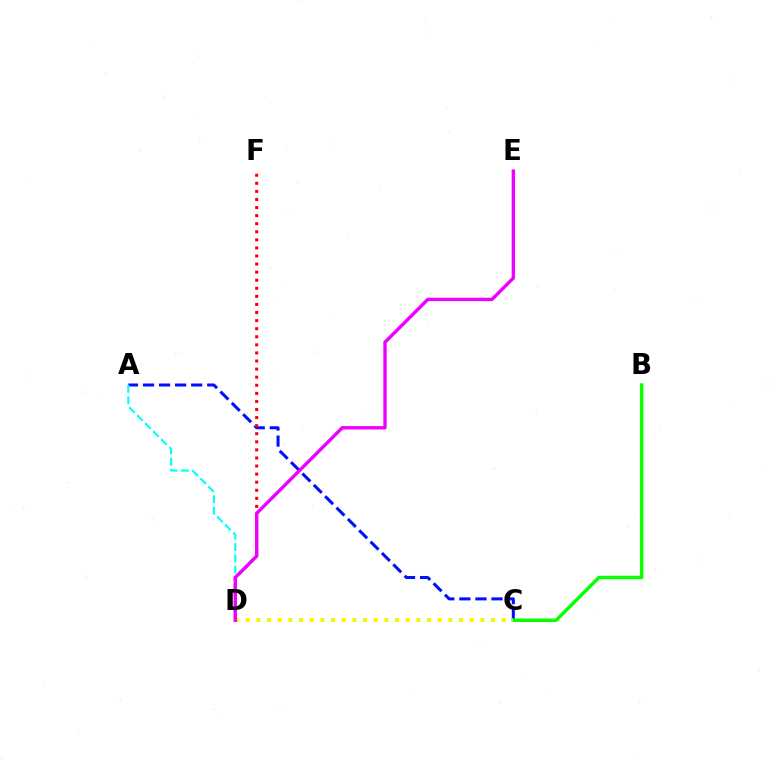{('A', 'C'): [{'color': '#0010ff', 'line_style': 'dashed', 'thickness': 2.18}], ('A', 'D'): [{'color': '#00fff6', 'line_style': 'dashed', 'thickness': 1.54}], ('B', 'C'): [{'color': '#08ff00', 'line_style': 'solid', 'thickness': 2.48}], ('D', 'F'): [{'color': '#ff0000', 'line_style': 'dotted', 'thickness': 2.19}], ('C', 'D'): [{'color': '#fcf500', 'line_style': 'dotted', 'thickness': 2.9}], ('D', 'E'): [{'color': '#ee00ff', 'line_style': 'solid', 'thickness': 2.43}]}